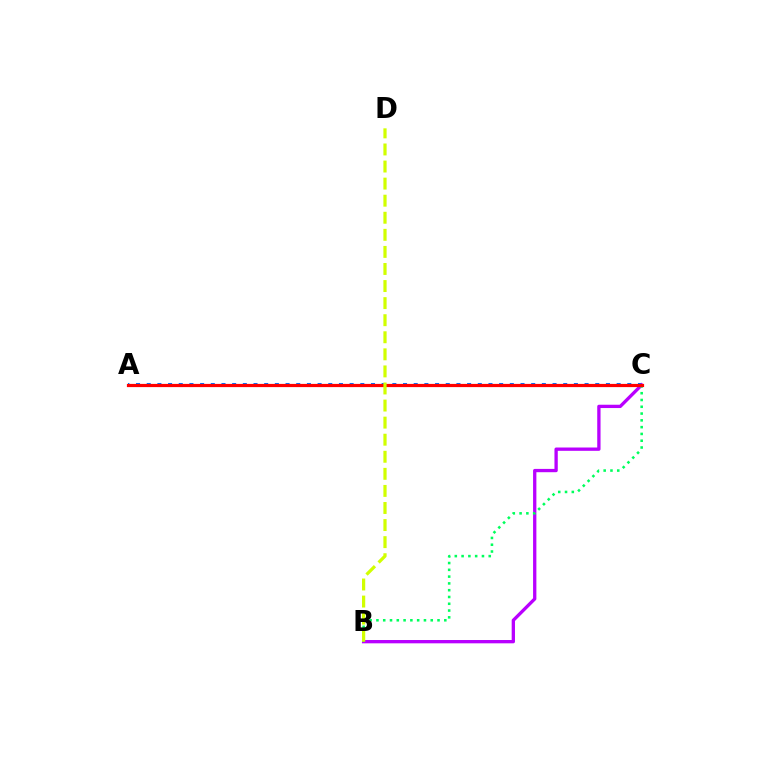{('A', 'C'): [{'color': '#0074ff', 'line_style': 'dotted', 'thickness': 2.9}, {'color': '#ff0000', 'line_style': 'solid', 'thickness': 2.3}], ('B', 'C'): [{'color': '#b900ff', 'line_style': 'solid', 'thickness': 2.38}, {'color': '#00ff5c', 'line_style': 'dotted', 'thickness': 1.84}], ('B', 'D'): [{'color': '#d1ff00', 'line_style': 'dashed', 'thickness': 2.32}]}